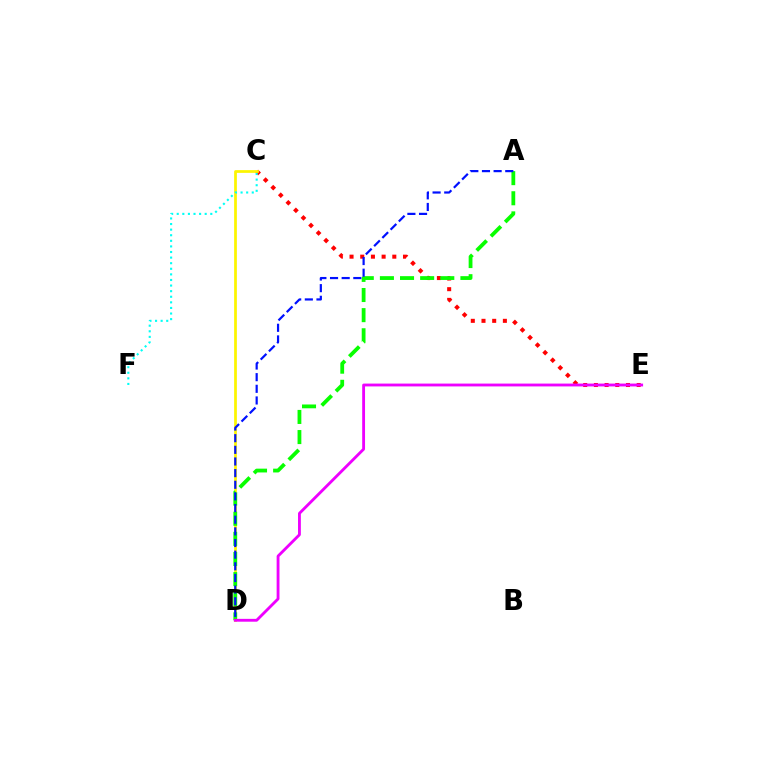{('C', 'E'): [{'color': '#ff0000', 'line_style': 'dotted', 'thickness': 2.9}], ('C', 'D'): [{'color': '#fcf500', 'line_style': 'solid', 'thickness': 1.97}], ('C', 'F'): [{'color': '#00fff6', 'line_style': 'dotted', 'thickness': 1.52}], ('A', 'D'): [{'color': '#08ff00', 'line_style': 'dashed', 'thickness': 2.73}, {'color': '#0010ff', 'line_style': 'dashed', 'thickness': 1.58}], ('D', 'E'): [{'color': '#ee00ff', 'line_style': 'solid', 'thickness': 2.04}]}